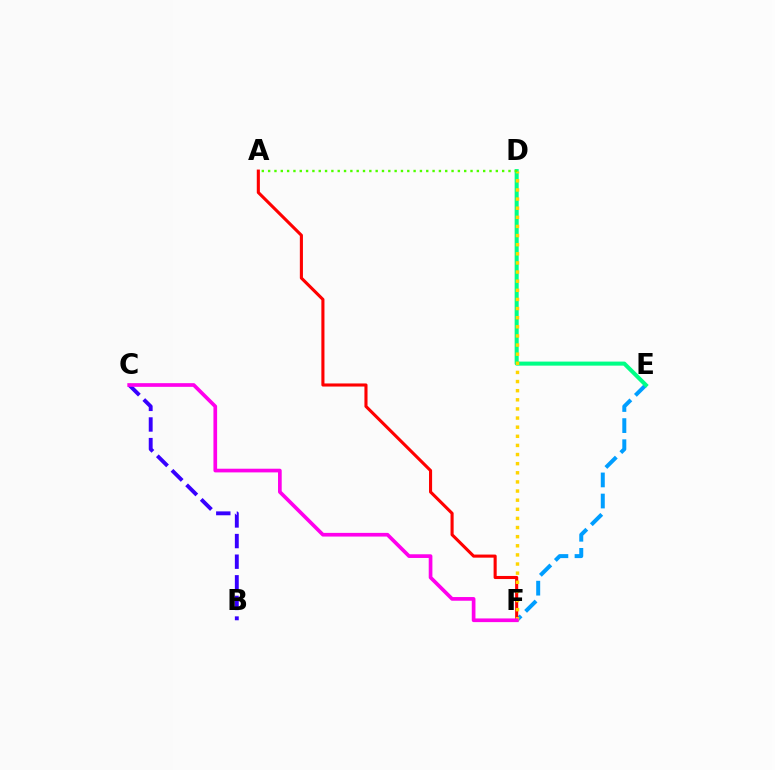{('E', 'F'): [{'color': '#009eff', 'line_style': 'dashed', 'thickness': 2.87}], ('A', 'F'): [{'color': '#ff0000', 'line_style': 'solid', 'thickness': 2.23}], ('B', 'C'): [{'color': '#3700ff', 'line_style': 'dashed', 'thickness': 2.8}], ('D', 'E'): [{'color': '#00ff86', 'line_style': 'solid', 'thickness': 2.92}], ('D', 'F'): [{'color': '#ffd500', 'line_style': 'dotted', 'thickness': 2.48}], ('C', 'F'): [{'color': '#ff00ed', 'line_style': 'solid', 'thickness': 2.65}], ('A', 'D'): [{'color': '#4fff00', 'line_style': 'dotted', 'thickness': 1.72}]}